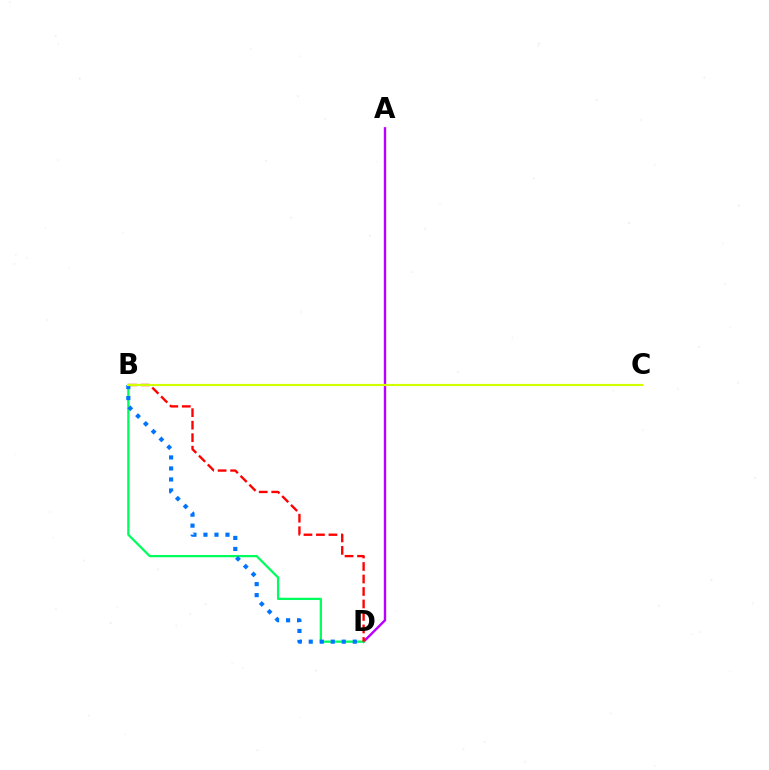{('A', 'D'): [{'color': '#b900ff', 'line_style': 'solid', 'thickness': 1.72}], ('B', 'D'): [{'color': '#00ff5c', 'line_style': 'solid', 'thickness': 1.63}, {'color': '#ff0000', 'line_style': 'dashed', 'thickness': 1.7}, {'color': '#0074ff', 'line_style': 'dotted', 'thickness': 2.99}], ('B', 'C'): [{'color': '#d1ff00', 'line_style': 'solid', 'thickness': 1.56}]}